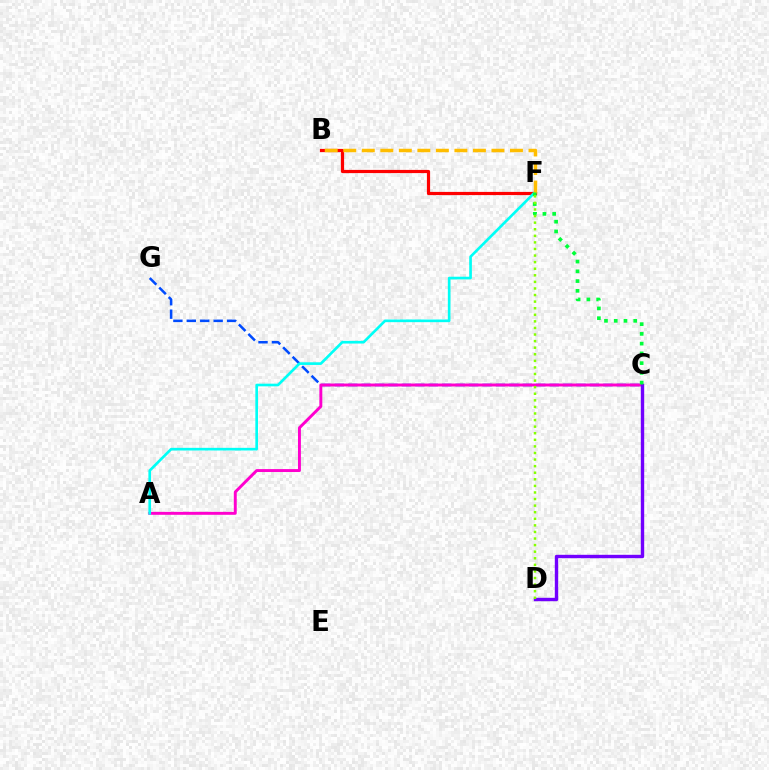{('B', 'F'): [{'color': '#ff0000', 'line_style': 'solid', 'thickness': 2.3}, {'color': '#ffbd00', 'line_style': 'dashed', 'thickness': 2.52}], ('C', 'G'): [{'color': '#004bff', 'line_style': 'dashed', 'thickness': 1.82}], ('A', 'C'): [{'color': '#ff00cf', 'line_style': 'solid', 'thickness': 2.11}], ('C', 'D'): [{'color': '#7200ff', 'line_style': 'solid', 'thickness': 2.44}], ('A', 'F'): [{'color': '#00fff6', 'line_style': 'solid', 'thickness': 1.91}], ('C', 'F'): [{'color': '#00ff39', 'line_style': 'dotted', 'thickness': 2.65}], ('D', 'F'): [{'color': '#84ff00', 'line_style': 'dotted', 'thickness': 1.79}]}